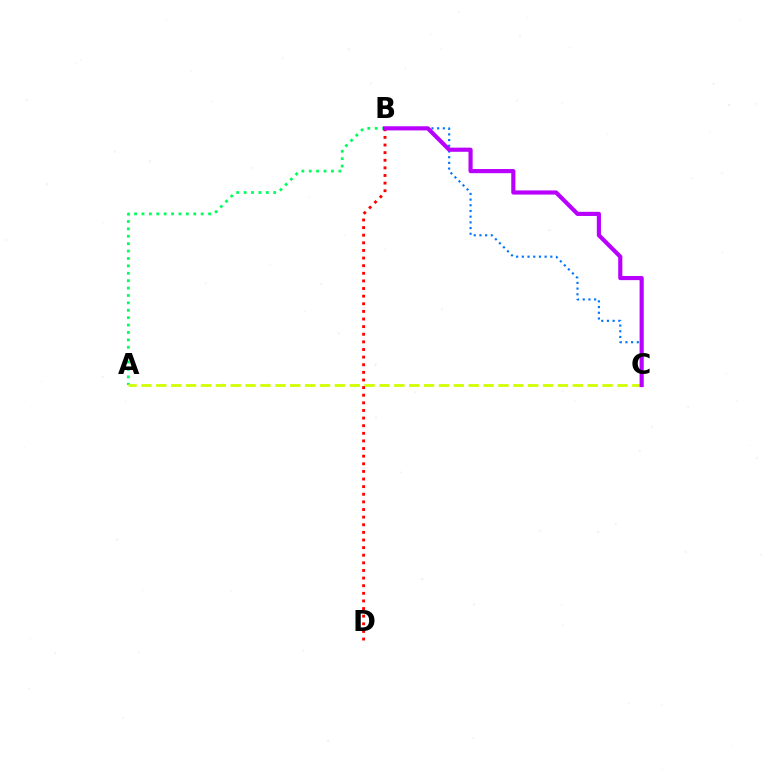{('A', 'B'): [{'color': '#00ff5c', 'line_style': 'dotted', 'thickness': 2.01}], ('A', 'C'): [{'color': '#d1ff00', 'line_style': 'dashed', 'thickness': 2.02}], ('B', 'C'): [{'color': '#0074ff', 'line_style': 'dotted', 'thickness': 1.55}, {'color': '#b900ff', 'line_style': 'solid', 'thickness': 2.98}], ('B', 'D'): [{'color': '#ff0000', 'line_style': 'dotted', 'thickness': 2.07}]}